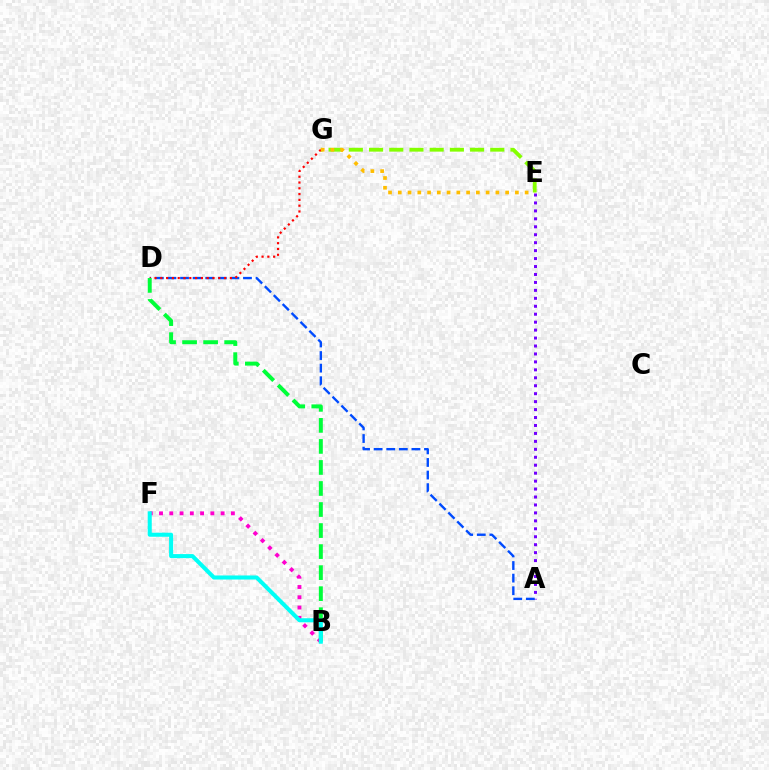{('E', 'G'): [{'color': '#84ff00', 'line_style': 'dashed', 'thickness': 2.75}, {'color': '#ffbd00', 'line_style': 'dotted', 'thickness': 2.65}], ('A', 'E'): [{'color': '#7200ff', 'line_style': 'dotted', 'thickness': 2.16}], ('A', 'D'): [{'color': '#004bff', 'line_style': 'dashed', 'thickness': 1.71}], ('B', 'F'): [{'color': '#ff00cf', 'line_style': 'dotted', 'thickness': 2.79}, {'color': '#00fff6', 'line_style': 'solid', 'thickness': 2.92}], ('D', 'G'): [{'color': '#ff0000', 'line_style': 'dotted', 'thickness': 1.57}], ('B', 'D'): [{'color': '#00ff39', 'line_style': 'dashed', 'thickness': 2.86}]}